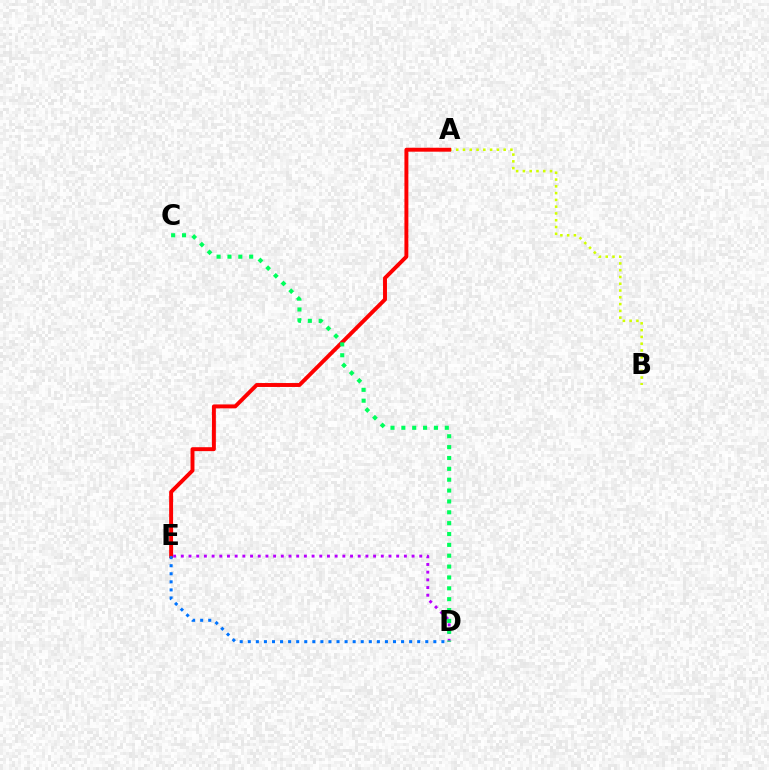{('A', 'B'): [{'color': '#d1ff00', 'line_style': 'dotted', 'thickness': 1.84}], ('A', 'E'): [{'color': '#ff0000', 'line_style': 'solid', 'thickness': 2.83}], ('D', 'E'): [{'color': '#b900ff', 'line_style': 'dotted', 'thickness': 2.09}, {'color': '#0074ff', 'line_style': 'dotted', 'thickness': 2.19}], ('C', 'D'): [{'color': '#00ff5c', 'line_style': 'dotted', 'thickness': 2.95}]}